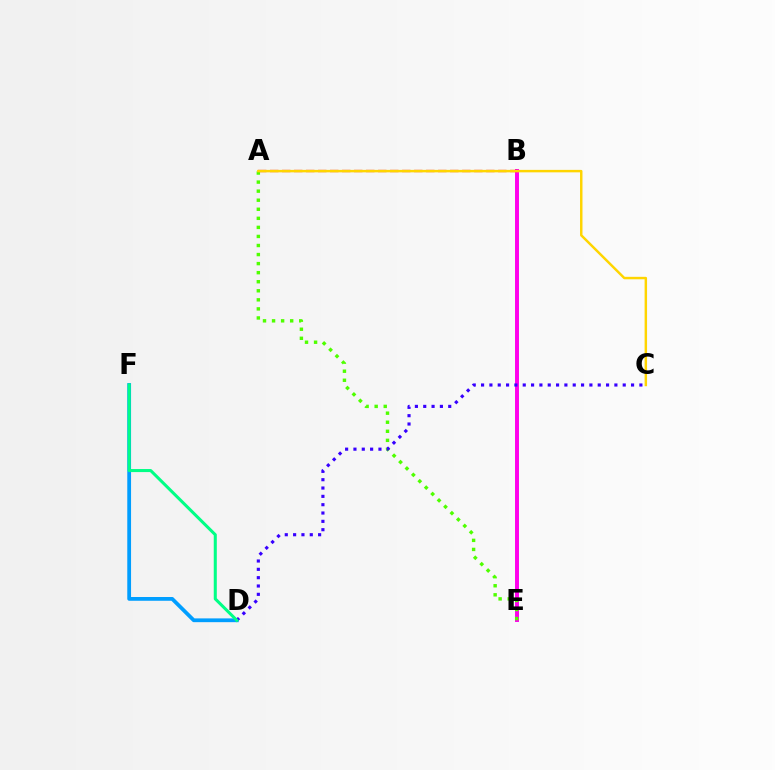{('B', 'E'): [{'color': '#ff00ed', 'line_style': 'solid', 'thickness': 2.84}], ('A', 'B'): [{'color': '#ff0000', 'line_style': 'dashed', 'thickness': 1.63}], ('A', 'E'): [{'color': '#4fff00', 'line_style': 'dotted', 'thickness': 2.46}], ('A', 'C'): [{'color': '#ffd500', 'line_style': 'solid', 'thickness': 1.77}], ('D', 'F'): [{'color': '#009eff', 'line_style': 'solid', 'thickness': 2.72}, {'color': '#00ff86', 'line_style': 'solid', 'thickness': 2.2}], ('C', 'D'): [{'color': '#3700ff', 'line_style': 'dotted', 'thickness': 2.26}]}